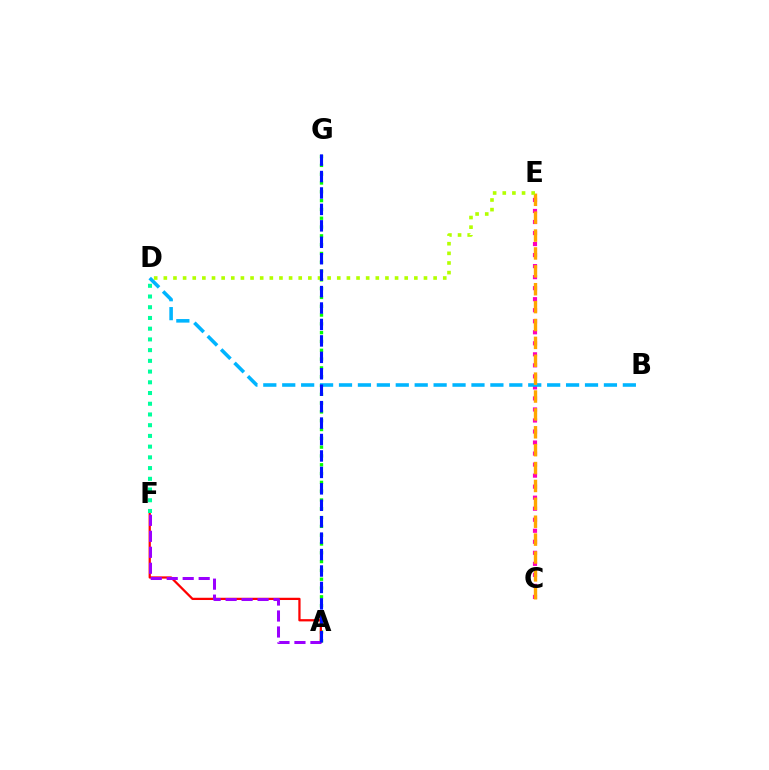{('A', 'G'): [{'color': '#08ff00', 'line_style': 'dotted', 'thickness': 2.39}, {'color': '#0010ff', 'line_style': 'dashed', 'thickness': 2.23}], ('C', 'E'): [{'color': '#ff00bd', 'line_style': 'dotted', 'thickness': 3.0}, {'color': '#ffa500', 'line_style': 'dashed', 'thickness': 2.43}], ('B', 'D'): [{'color': '#00b5ff', 'line_style': 'dashed', 'thickness': 2.57}], ('A', 'F'): [{'color': '#ff0000', 'line_style': 'solid', 'thickness': 1.62}, {'color': '#9b00ff', 'line_style': 'dashed', 'thickness': 2.17}], ('D', 'E'): [{'color': '#b3ff00', 'line_style': 'dotted', 'thickness': 2.62}], ('D', 'F'): [{'color': '#00ff9d', 'line_style': 'dotted', 'thickness': 2.91}]}